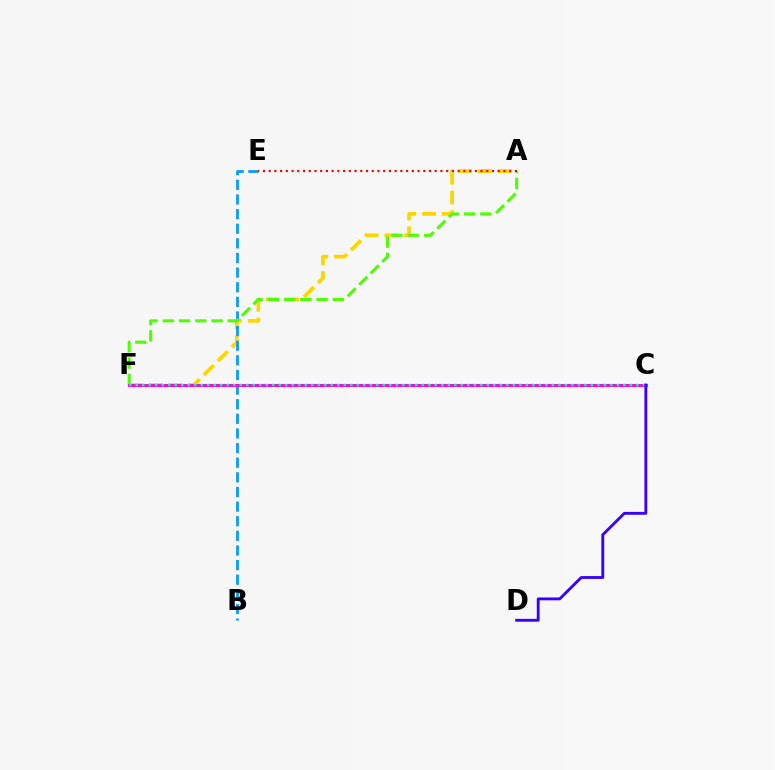{('A', 'F'): [{'color': '#ffd500', 'line_style': 'dashed', 'thickness': 2.68}, {'color': '#4fff00', 'line_style': 'dashed', 'thickness': 2.21}], ('B', 'E'): [{'color': '#009eff', 'line_style': 'dashed', 'thickness': 1.99}], ('C', 'F'): [{'color': '#ff00ed', 'line_style': 'solid', 'thickness': 2.11}, {'color': '#00ff86', 'line_style': 'dotted', 'thickness': 1.77}], ('A', 'E'): [{'color': '#ff0000', 'line_style': 'dotted', 'thickness': 1.56}], ('C', 'D'): [{'color': '#3700ff', 'line_style': 'solid', 'thickness': 2.06}]}